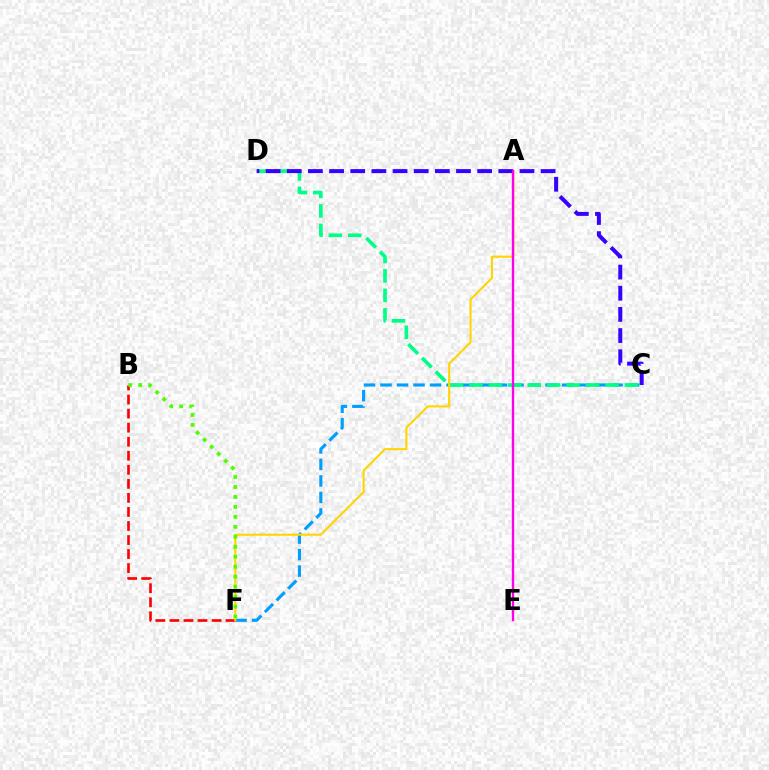{('C', 'F'): [{'color': '#009eff', 'line_style': 'dashed', 'thickness': 2.24}], ('C', 'D'): [{'color': '#00ff86', 'line_style': 'dashed', 'thickness': 2.64}, {'color': '#3700ff', 'line_style': 'dashed', 'thickness': 2.87}], ('B', 'F'): [{'color': '#ff0000', 'line_style': 'dashed', 'thickness': 1.91}, {'color': '#4fff00', 'line_style': 'dotted', 'thickness': 2.71}], ('A', 'F'): [{'color': '#ffd500', 'line_style': 'solid', 'thickness': 1.51}], ('A', 'E'): [{'color': '#ff00ed', 'line_style': 'solid', 'thickness': 1.7}]}